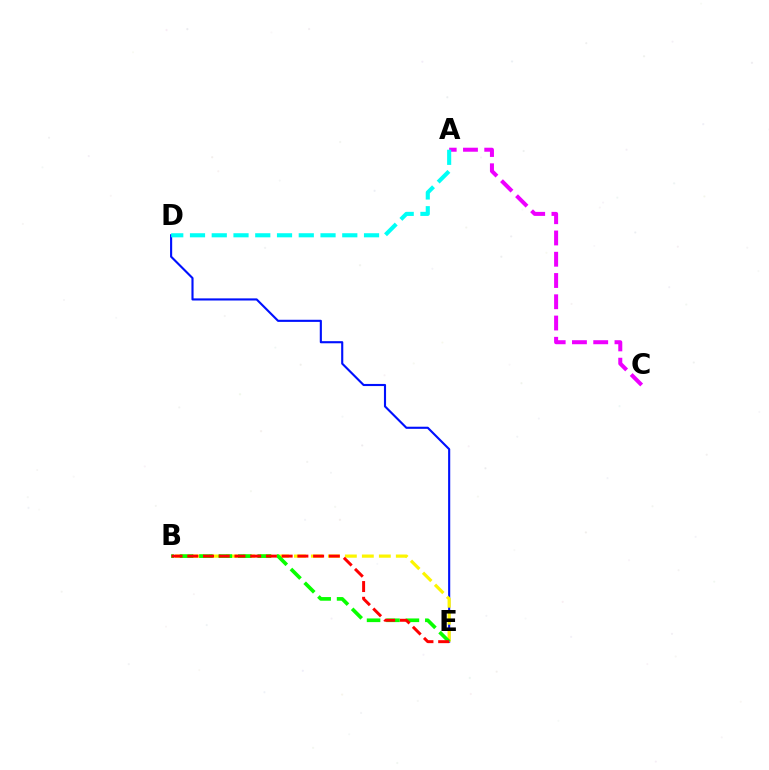{('A', 'C'): [{'color': '#ee00ff', 'line_style': 'dashed', 'thickness': 2.89}], ('D', 'E'): [{'color': '#0010ff', 'line_style': 'solid', 'thickness': 1.53}], ('B', 'E'): [{'color': '#fcf500', 'line_style': 'dashed', 'thickness': 2.31}, {'color': '#08ff00', 'line_style': 'dashed', 'thickness': 2.64}, {'color': '#ff0000', 'line_style': 'dashed', 'thickness': 2.14}], ('A', 'D'): [{'color': '#00fff6', 'line_style': 'dashed', 'thickness': 2.96}]}